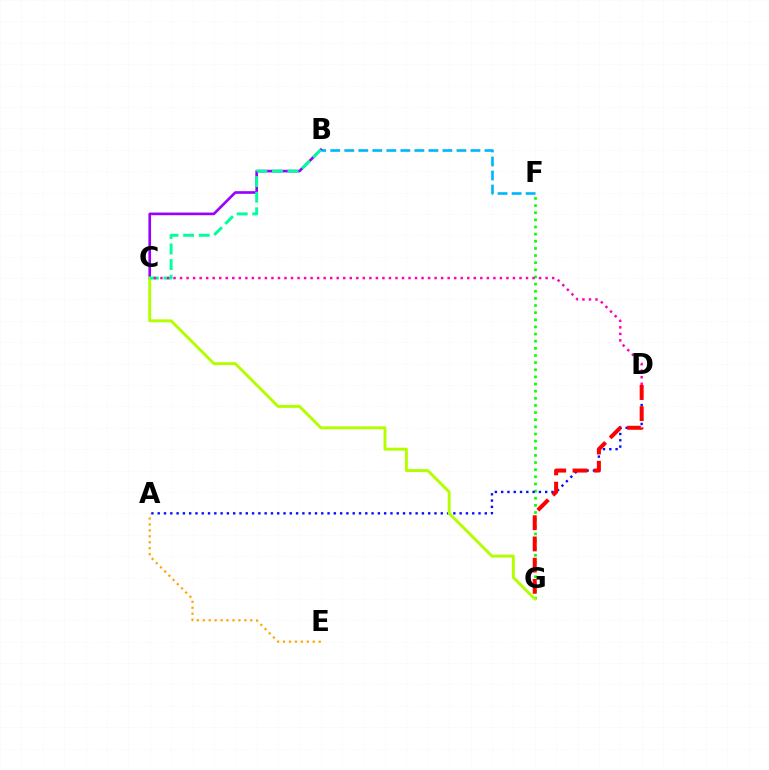{('B', 'F'): [{'color': '#00b5ff', 'line_style': 'dashed', 'thickness': 1.9}], ('B', 'C'): [{'color': '#9b00ff', 'line_style': 'solid', 'thickness': 1.91}, {'color': '#00ff9d', 'line_style': 'dashed', 'thickness': 2.12}], ('F', 'G'): [{'color': '#08ff00', 'line_style': 'dotted', 'thickness': 1.94}], ('A', 'D'): [{'color': '#0010ff', 'line_style': 'dotted', 'thickness': 1.71}], ('C', 'G'): [{'color': '#b3ff00', 'line_style': 'solid', 'thickness': 2.12}], ('D', 'G'): [{'color': '#ff0000', 'line_style': 'dashed', 'thickness': 2.88}], ('A', 'E'): [{'color': '#ffa500', 'line_style': 'dotted', 'thickness': 1.61}], ('C', 'D'): [{'color': '#ff00bd', 'line_style': 'dotted', 'thickness': 1.77}]}